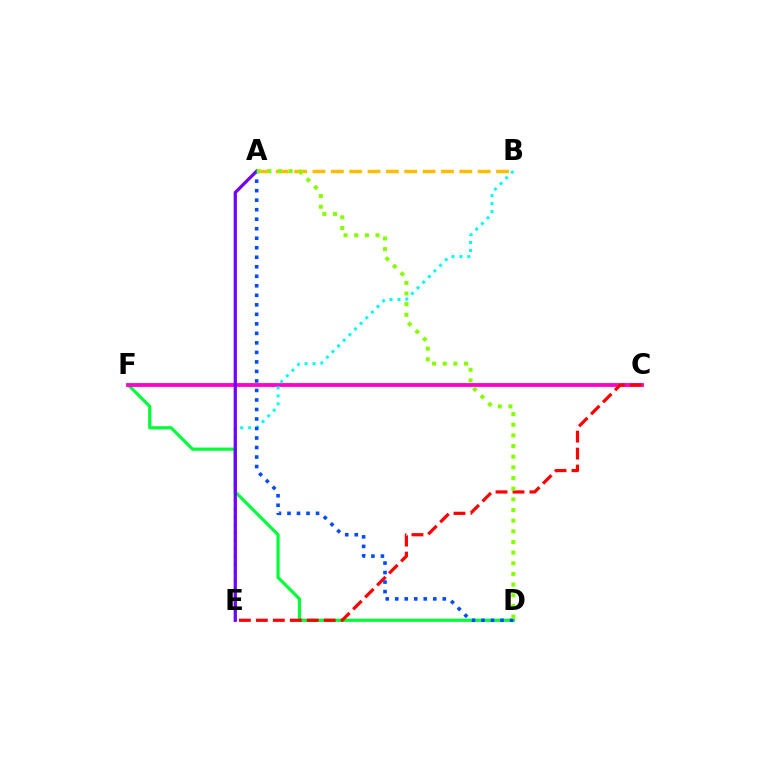{('D', 'F'): [{'color': '#00ff39', 'line_style': 'solid', 'thickness': 2.29}], ('C', 'F'): [{'color': '#ff00cf', 'line_style': 'solid', 'thickness': 2.75}], ('A', 'B'): [{'color': '#ffbd00', 'line_style': 'dashed', 'thickness': 2.49}], ('C', 'E'): [{'color': '#ff0000', 'line_style': 'dashed', 'thickness': 2.3}], ('B', 'E'): [{'color': '#00fff6', 'line_style': 'dotted', 'thickness': 2.16}], ('A', 'E'): [{'color': '#7200ff', 'line_style': 'solid', 'thickness': 2.33}], ('A', 'D'): [{'color': '#004bff', 'line_style': 'dotted', 'thickness': 2.58}, {'color': '#84ff00', 'line_style': 'dotted', 'thickness': 2.9}]}